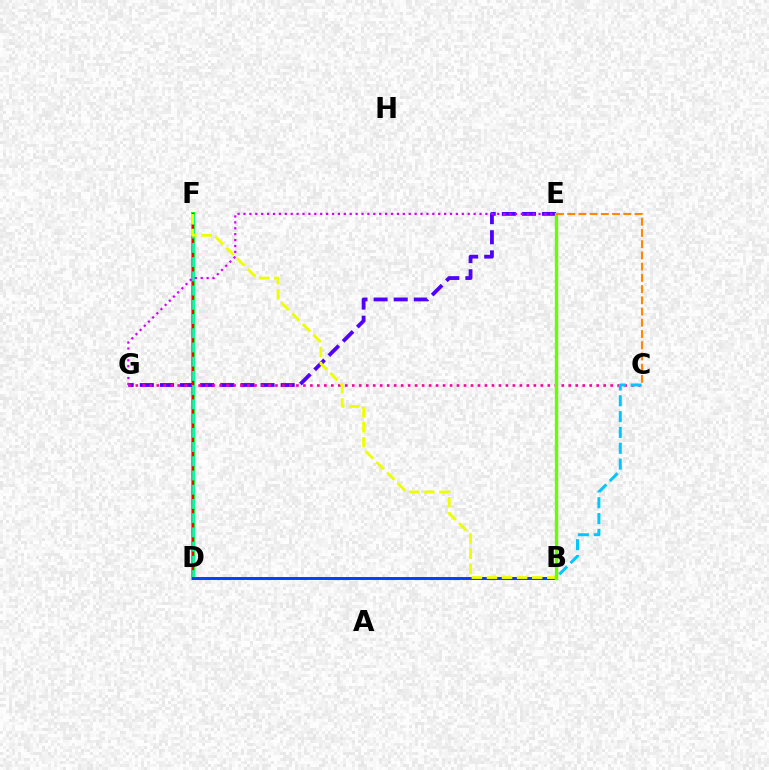{('D', 'F'): [{'color': '#00ff27', 'line_style': 'solid', 'thickness': 2.87}, {'color': '#ff0000', 'line_style': 'solid', 'thickness': 1.51}, {'color': '#00ffaf', 'line_style': 'dashed', 'thickness': 1.93}], ('E', 'G'): [{'color': '#4f00ff', 'line_style': 'dashed', 'thickness': 2.73}, {'color': '#d600ff', 'line_style': 'dotted', 'thickness': 1.6}], ('C', 'G'): [{'color': '#ff00a0', 'line_style': 'dotted', 'thickness': 1.9}], ('B', 'D'): [{'color': '#003fff', 'line_style': 'solid', 'thickness': 2.12}], ('B', 'C'): [{'color': '#00c7ff', 'line_style': 'dashed', 'thickness': 2.15}], ('B', 'F'): [{'color': '#eeff00', 'line_style': 'dashed', 'thickness': 2.05}], ('B', 'E'): [{'color': '#66ff00', 'line_style': 'solid', 'thickness': 2.43}], ('C', 'E'): [{'color': '#ff8800', 'line_style': 'dashed', 'thickness': 1.53}]}